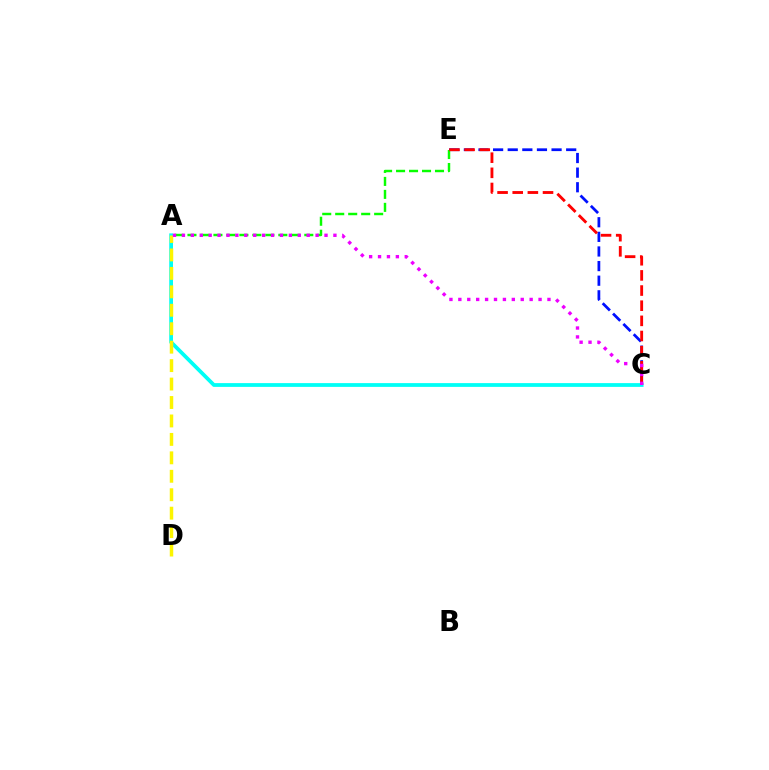{('A', 'C'): [{'color': '#00fff6', 'line_style': 'solid', 'thickness': 2.71}, {'color': '#ee00ff', 'line_style': 'dotted', 'thickness': 2.42}], ('C', 'E'): [{'color': '#0010ff', 'line_style': 'dashed', 'thickness': 1.99}, {'color': '#ff0000', 'line_style': 'dashed', 'thickness': 2.06}], ('A', 'D'): [{'color': '#fcf500', 'line_style': 'dashed', 'thickness': 2.51}], ('A', 'E'): [{'color': '#08ff00', 'line_style': 'dashed', 'thickness': 1.76}]}